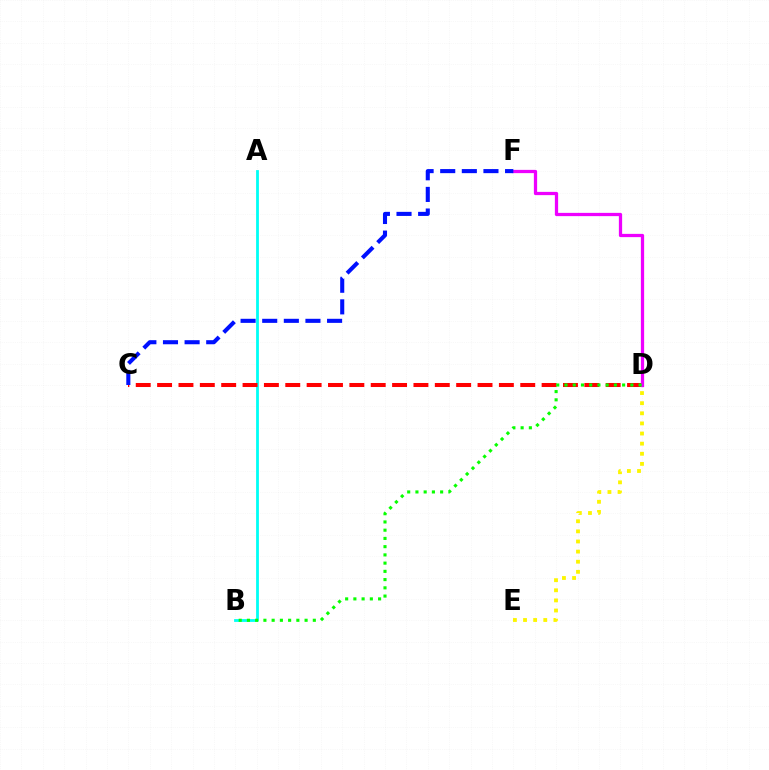{('A', 'B'): [{'color': '#00fff6', 'line_style': 'solid', 'thickness': 2.01}], ('C', 'D'): [{'color': '#ff0000', 'line_style': 'dashed', 'thickness': 2.9}], ('D', 'E'): [{'color': '#fcf500', 'line_style': 'dotted', 'thickness': 2.75}], ('D', 'F'): [{'color': '#ee00ff', 'line_style': 'solid', 'thickness': 2.35}], ('B', 'D'): [{'color': '#08ff00', 'line_style': 'dotted', 'thickness': 2.24}], ('C', 'F'): [{'color': '#0010ff', 'line_style': 'dashed', 'thickness': 2.94}]}